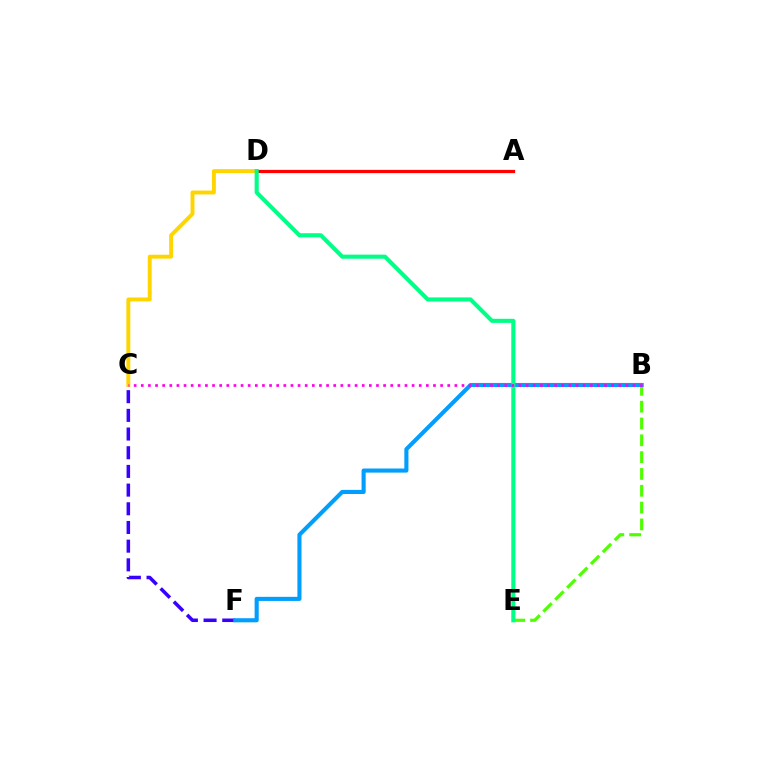{('C', 'F'): [{'color': '#3700ff', 'line_style': 'dashed', 'thickness': 2.54}], ('B', 'E'): [{'color': '#4fff00', 'line_style': 'dashed', 'thickness': 2.29}], ('B', 'F'): [{'color': '#009eff', 'line_style': 'solid', 'thickness': 2.95}], ('C', 'D'): [{'color': '#ffd500', 'line_style': 'solid', 'thickness': 2.82}], ('A', 'D'): [{'color': '#ff0000', 'line_style': 'solid', 'thickness': 2.32}], ('D', 'E'): [{'color': '#00ff86', 'line_style': 'solid', 'thickness': 2.94}], ('B', 'C'): [{'color': '#ff00ed', 'line_style': 'dotted', 'thickness': 1.94}]}